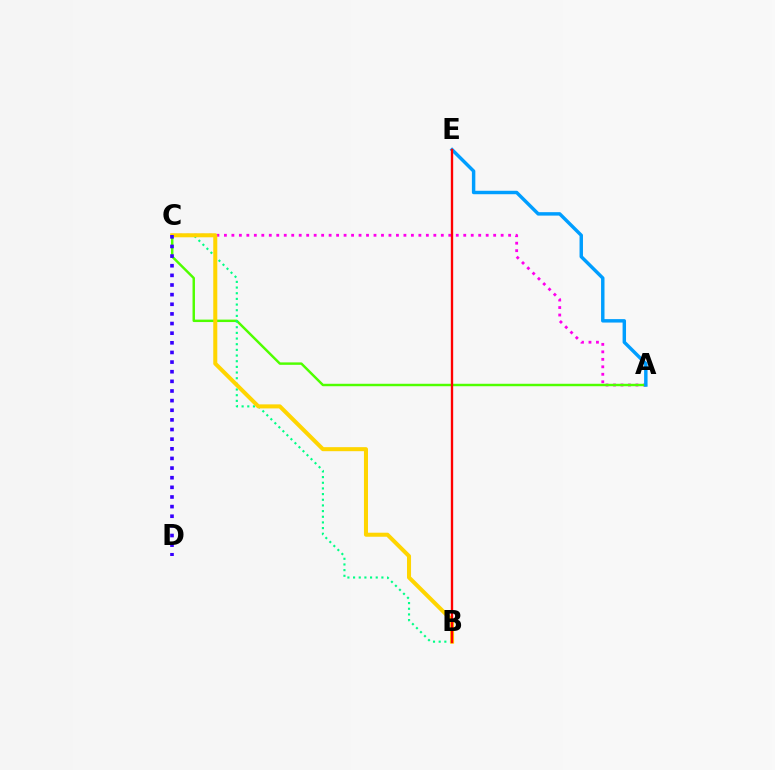{('A', 'C'): [{'color': '#ff00ed', 'line_style': 'dotted', 'thickness': 2.03}, {'color': '#4fff00', 'line_style': 'solid', 'thickness': 1.76}], ('B', 'C'): [{'color': '#00ff86', 'line_style': 'dotted', 'thickness': 1.54}, {'color': '#ffd500', 'line_style': 'solid', 'thickness': 2.9}], ('C', 'D'): [{'color': '#3700ff', 'line_style': 'dotted', 'thickness': 2.62}], ('A', 'E'): [{'color': '#009eff', 'line_style': 'solid', 'thickness': 2.48}], ('B', 'E'): [{'color': '#ff0000', 'line_style': 'solid', 'thickness': 1.69}]}